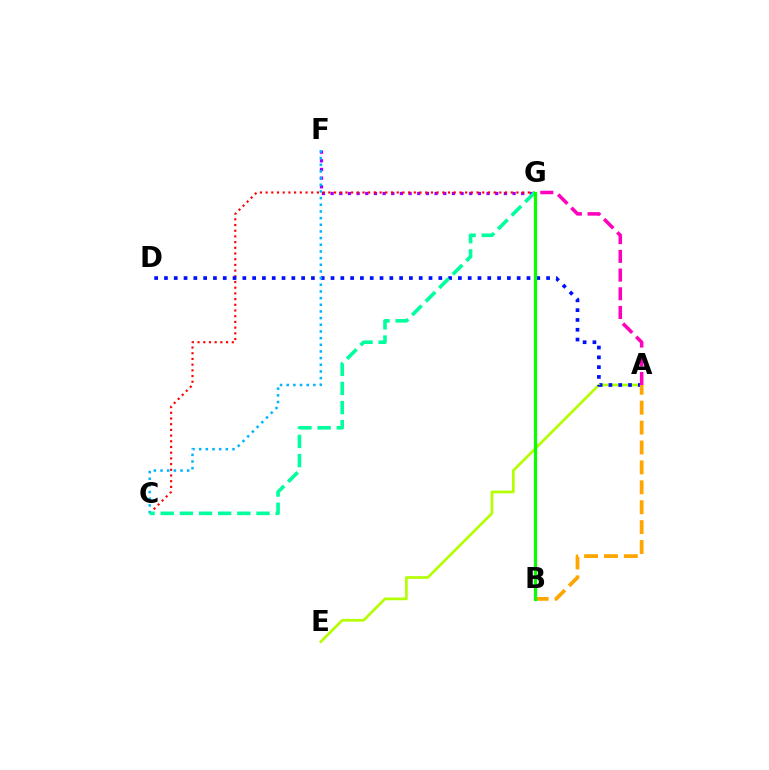{('F', 'G'): [{'color': '#9b00ff', 'line_style': 'dotted', 'thickness': 2.35}], ('A', 'E'): [{'color': '#b3ff00', 'line_style': 'solid', 'thickness': 1.93}], ('C', 'G'): [{'color': '#ff0000', 'line_style': 'dotted', 'thickness': 1.55}, {'color': '#00ff9d', 'line_style': 'dashed', 'thickness': 2.6}], ('A', 'D'): [{'color': '#0010ff', 'line_style': 'dotted', 'thickness': 2.66}], ('C', 'F'): [{'color': '#00b5ff', 'line_style': 'dotted', 'thickness': 1.81}], ('A', 'B'): [{'color': '#ffa500', 'line_style': 'dashed', 'thickness': 2.7}], ('A', 'G'): [{'color': '#ff00bd', 'line_style': 'dashed', 'thickness': 2.54}], ('B', 'G'): [{'color': '#08ff00', 'line_style': 'solid', 'thickness': 2.3}]}